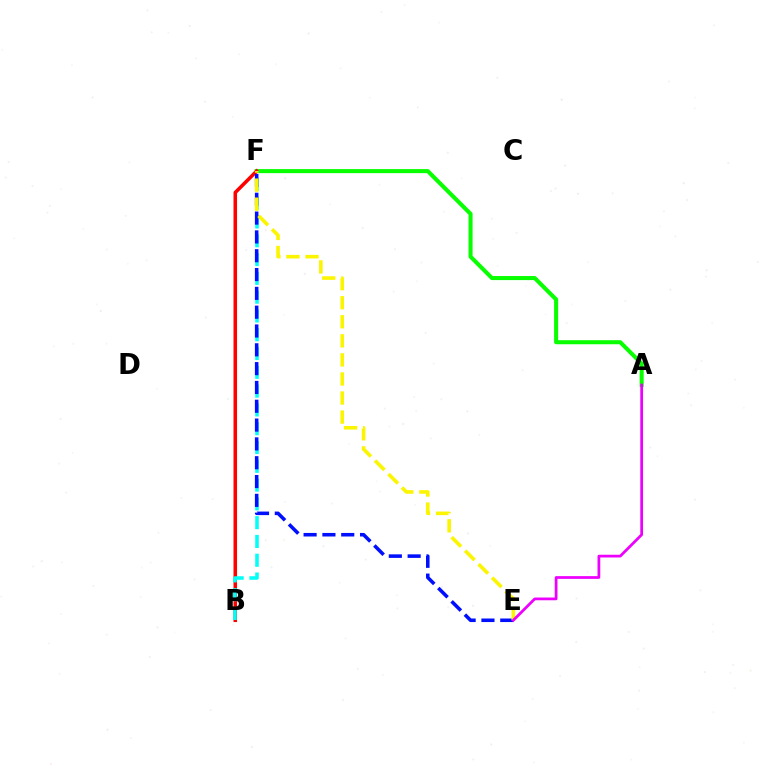{('A', 'F'): [{'color': '#08ff00', 'line_style': 'solid', 'thickness': 2.92}], ('B', 'F'): [{'color': '#ff0000', 'line_style': 'solid', 'thickness': 2.55}, {'color': '#00fff6', 'line_style': 'dashed', 'thickness': 2.55}], ('E', 'F'): [{'color': '#0010ff', 'line_style': 'dashed', 'thickness': 2.56}, {'color': '#fcf500', 'line_style': 'dashed', 'thickness': 2.59}], ('A', 'E'): [{'color': '#ee00ff', 'line_style': 'solid', 'thickness': 1.98}]}